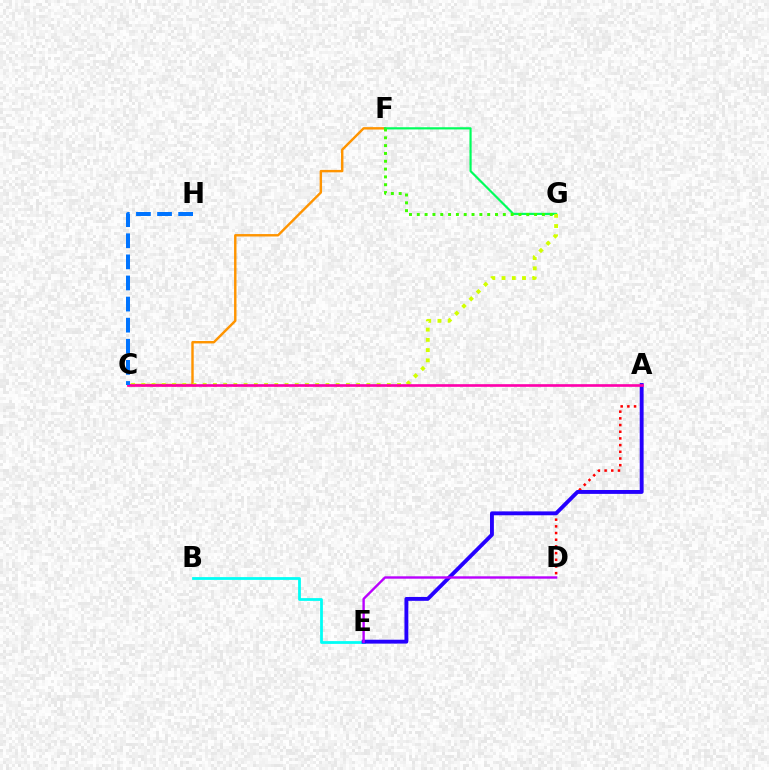{('B', 'E'): [{'color': '#00fff6', 'line_style': 'solid', 'thickness': 2.0}], ('A', 'D'): [{'color': '#ff0000', 'line_style': 'dotted', 'thickness': 1.82}], ('C', 'F'): [{'color': '#ff9400', 'line_style': 'solid', 'thickness': 1.74}], ('F', 'G'): [{'color': '#00ff5c', 'line_style': 'solid', 'thickness': 1.57}, {'color': '#3dff00', 'line_style': 'dotted', 'thickness': 2.12}], ('A', 'E'): [{'color': '#2500ff', 'line_style': 'solid', 'thickness': 2.79}], ('C', 'G'): [{'color': '#d1ff00', 'line_style': 'dotted', 'thickness': 2.78}], ('A', 'C'): [{'color': '#ff00ac', 'line_style': 'solid', 'thickness': 1.91}], ('D', 'E'): [{'color': '#b900ff', 'line_style': 'solid', 'thickness': 1.72}], ('C', 'H'): [{'color': '#0074ff', 'line_style': 'dashed', 'thickness': 2.87}]}